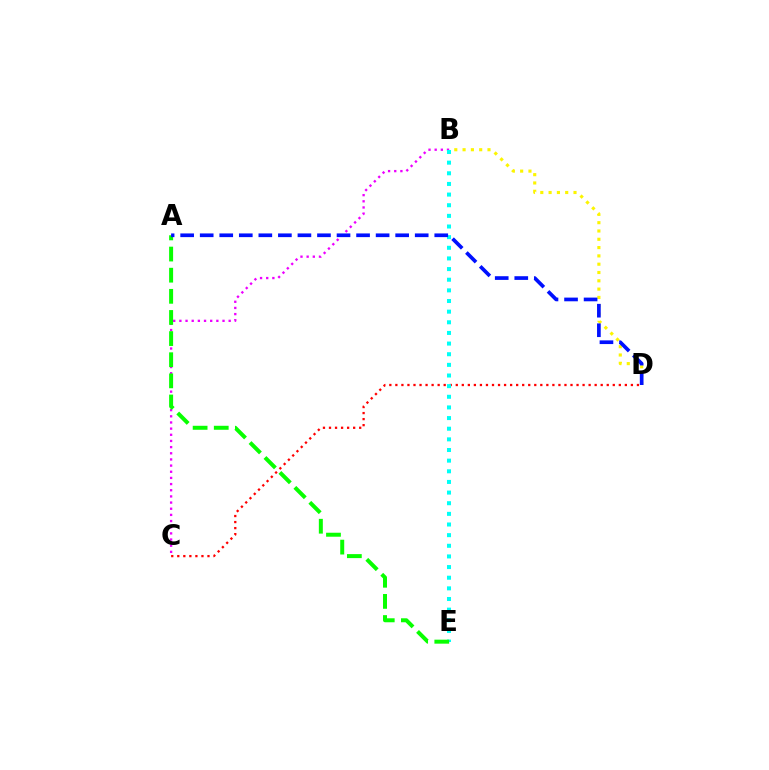{('B', 'C'): [{'color': '#ee00ff', 'line_style': 'dotted', 'thickness': 1.67}], ('C', 'D'): [{'color': '#ff0000', 'line_style': 'dotted', 'thickness': 1.64}], ('B', 'D'): [{'color': '#fcf500', 'line_style': 'dotted', 'thickness': 2.26}], ('B', 'E'): [{'color': '#00fff6', 'line_style': 'dotted', 'thickness': 2.89}], ('A', 'E'): [{'color': '#08ff00', 'line_style': 'dashed', 'thickness': 2.87}], ('A', 'D'): [{'color': '#0010ff', 'line_style': 'dashed', 'thickness': 2.66}]}